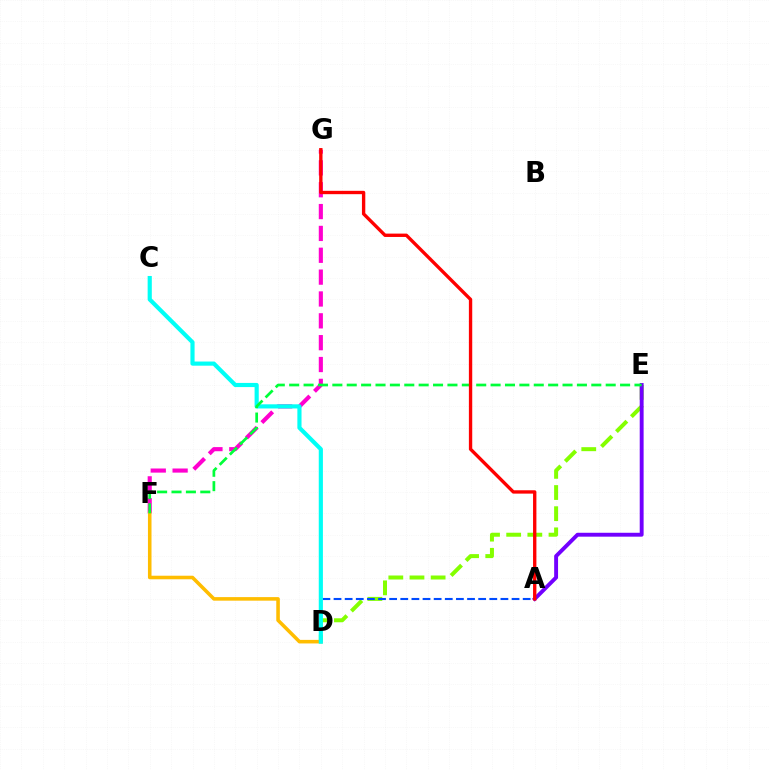{('D', 'E'): [{'color': '#84ff00', 'line_style': 'dashed', 'thickness': 2.87}], ('F', 'G'): [{'color': '#ff00cf', 'line_style': 'dashed', 'thickness': 2.97}], ('A', 'D'): [{'color': '#004bff', 'line_style': 'dashed', 'thickness': 1.51}], ('A', 'E'): [{'color': '#7200ff', 'line_style': 'solid', 'thickness': 2.8}], ('D', 'F'): [{'color': '#ffbd00', 'line_style': 'solid', 'thickness': 2.57}], ('C', 'D'): [{'color': '#00fff6', 'line_style': 'solid', 'thickness': 2.99}], ('E', 'F'): [{'color': '#00ff39', 'line_style': 'dashed', 'thickness': 1.95}], ('A', 'G'): [{'color': '#ff0000', 'line_style': 'solid', 'thickness': 2.41}]}